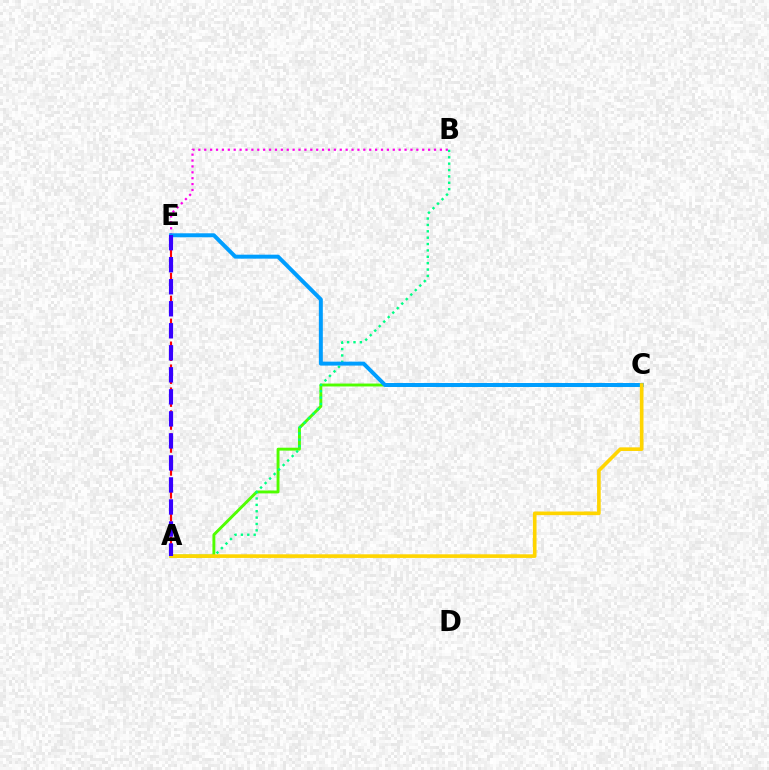{('B', 'E'): [{'color': '#ff00ed', 'line_style': 'dotted', 'thickness': 1.6}], ('A', 'C'): [{'color': '#4fff00', 'line_style': 'solid', 'thickness': 2.09}, {'color': '#ffd500', 'line_style': 'solid', 'thickness': 2.61}], ('A', 'B'): [{'color': '#00ff86', 'line_style': 'dotted', 'thickness': 1.73}], ('C', 'E'): [{'color': '#009eff', 'line_style': 'solid', 'thickness': 2.86}], ('A', 'E'): [{'color': '#ff0000', 'line_style': 'dashed', 'thickness': 1.56}, {'color': '#3700ff', 'line_style': 'dashed', 'thickness': 2.99}]}